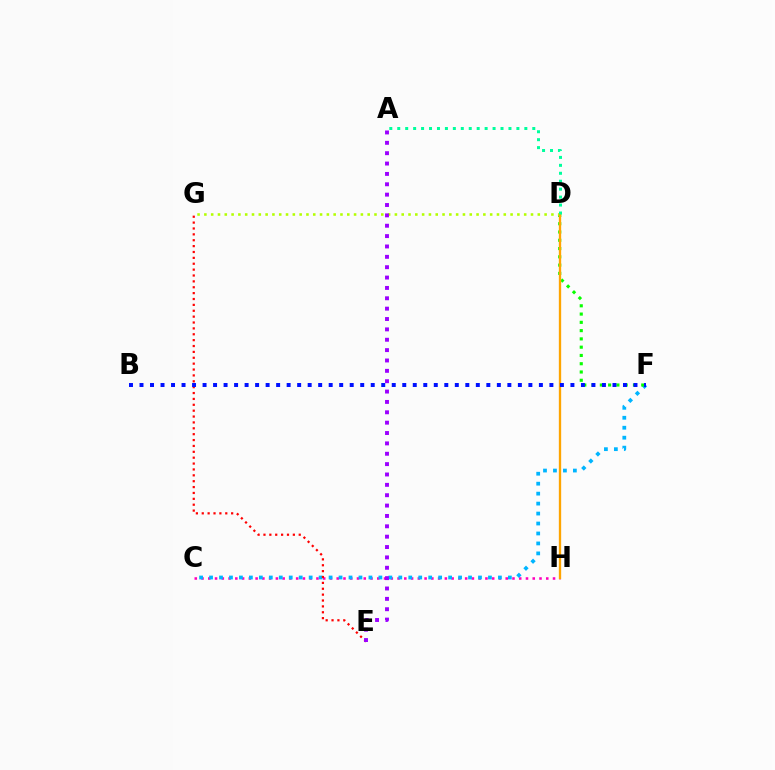{('C', 'H'): [{'color': '#ff00bd', 'line_style': 'dotted', 'thickness': 1.84}], ('C', 'F'): [{'color': '#00b5ff', 'line_style': 'dotted', 'thickness': 2.71}], ('D', 'F'): [{'color': '#08ff00', 'line_style': 'dotted', 'thickness': 2.25}], ('E', 'G'): [{'color': '#ff0000', 'line_style': 'dotted', 'thickness': 1.6}], ('D', 'G'): [{'color': '#b3ff00', 'line_style': 'dotted', 'thickness': 1.85}], ('A', 'E'): [{'color': '#9b00ff', 'line_style': 'dotted', 'thickness': 2.82}], ('D', 'H'): [{'color': '#ffa500', 'line_style': 'solid', 'thickness': 1.68}], ('B', 'F'): [{'color': '#0010ff', 'line_style': 'dotted', 'thickness': 2.86}], ('A', 'D'): [{'color': '#00ff9d', 'line_style': 'dotted', 'thickness': 2.16}]}